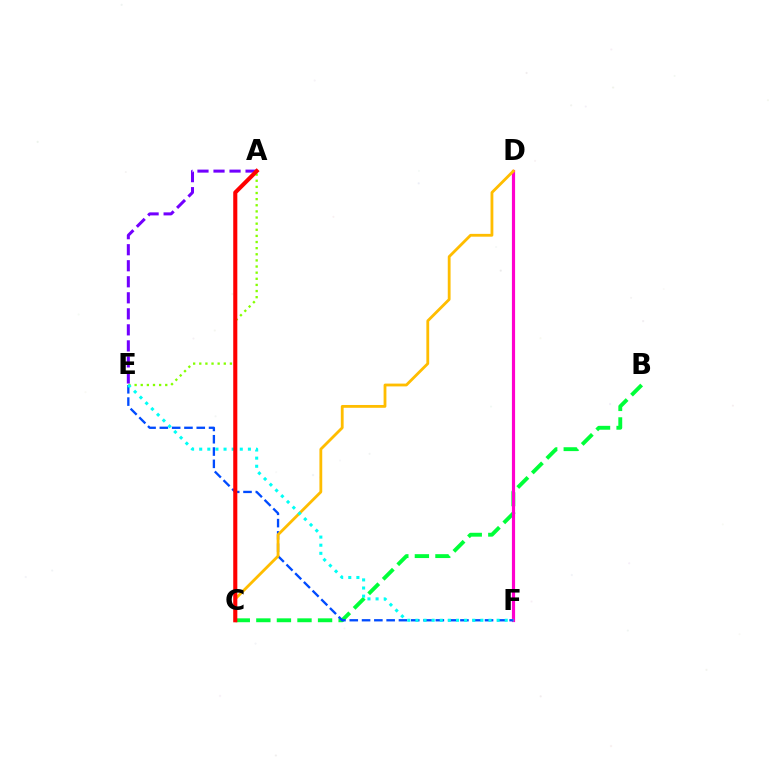{('B', 'C'): [{'color': '#00ff39', 'line_style': 'dashed', 'thickness': 2.79}], ('D', 'F'): [{'color': '#ff00cf', 'line_style': 'solid', 'thickness': 2.28}], ('E', 'F'): [{'color': '#004bff', 'line_style': 'dashed', 'thickness': 1.67}, {'color': '#00fff6', 'line_style': 'dotted', 'thickness': 2.21}], ('C', 'D'): [{'color': '#ffbd00', 'line_style': 'solid', 'thickness': 2.02}], ('A', 'E'): [{'color': '#84ff00', 'line_style': 'dotted', 'thickness': 1.66}, {'color': '#7200ff', 'line_style': 'dashed', 'thickness': 2.18}], ('A', 'C'): [{'color': '#ff0000', 'line_style': 'solid', 'thickness': 2.94}]}